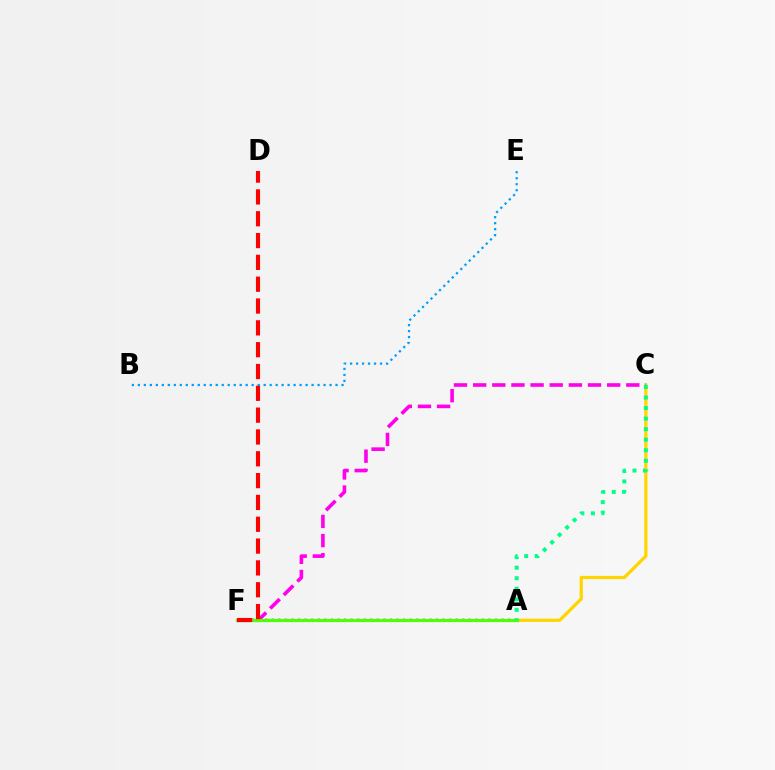{('A', 'C'): [{'color': '#ffd500', 'line_style': 'solid', 'thickness': 2.33}, {'color': '#00ff86', 'line_style': 'dotted', 'thickness': 2.87}], ('B', 'E'): [{'color': '#009eff', 'line_style': 'dotted', 'thickness': 1.63}], ('A', 'F'): [{'color': '#3700ff', 'line_style': 'dotted', 'thickness': 1.78}, {'color': '#4fff00', 'line_style': 'solid', 'thickness': 2.31}], ('C', 'F'): [{'color': '#ff00ed', 'line_style': 'dashed', 'thickness': 2.6}], ('D', 'F'): [{'color': '#ff0000', 'line_style': 'dashed', 'thickness': 2.96}]}